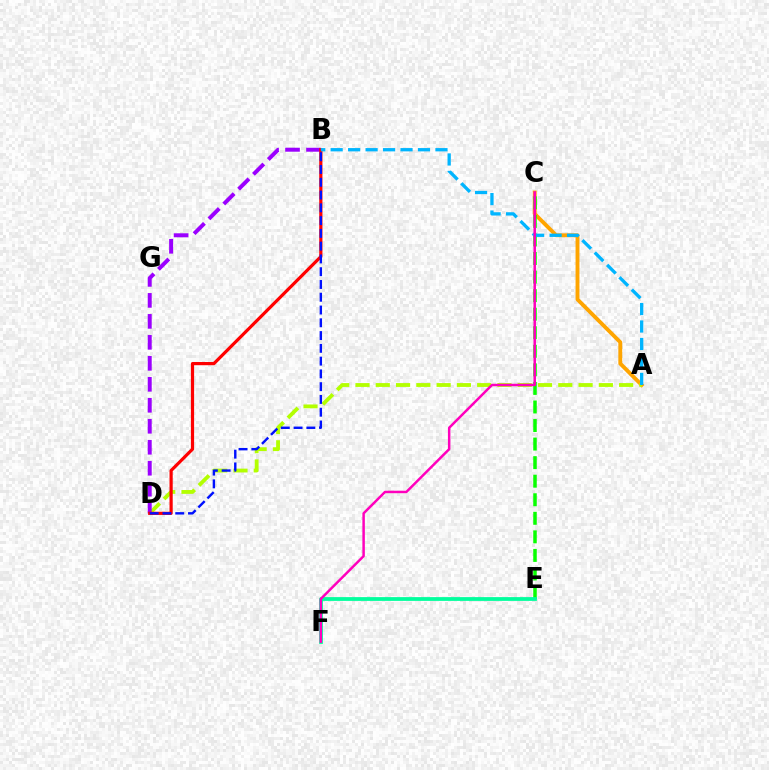{('A', 'C'): [{'color': '#ffa500', 'line_style': 'solid', 'thickness': 2.79}], ('A', 'D'): [{'color': '#b3ff00', 'line_style': 'dashed', 'thickness': 2.75}], ('B', 'D'): [{'color': '#9b00ff', 'line_style': 'dashed', 'thickness': 2.85}, {'color': '#ff0000', 'line_style': 'solid', 'thickness': 2.3}, {'color': '#0010ff', 'line_style': 'dashed', 'thickness': 1.74}], ('C', 'E'): [{'color': '#08ff00', 'line_style': 'dashed', 'thickness': 2.52}], ('E', 'F'): [{'color': '#00ff9d', 'line_style': 'solid', 'thickness': 2.72}], ('A', 'B'): [{'color': '#00b5ff', 'line_style': 'dashed', 'thickness': 2.37}], ('C', 'F'): [{'color': '#ff00bd', 'line_style': 'solid', 'thickness': 1.79}]}